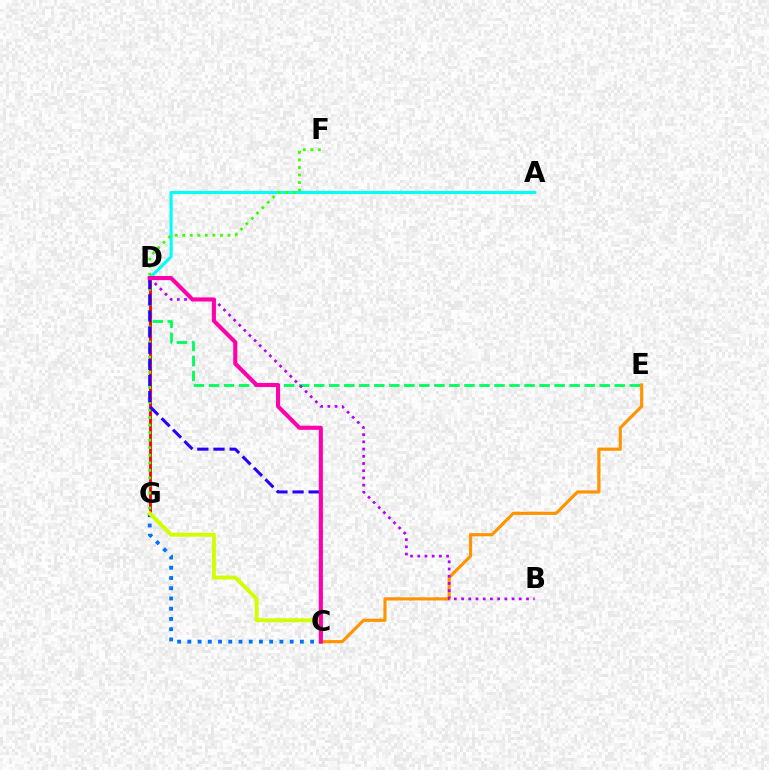{('C', 'E'): [{'color': '#ff9400', 'line_style': 'solid', 'thickness': 2.27}], ('D', 'E'): [{'color': '#00ff5c', 'line_style': 'dashed', 'thickness': 2.04}], ('C', 'G'): [{'color': '#0074ff', 'line_style': 'dotted', 'thickness': 2.78}, {'color': '#d1ff00', 'line_style': 'solid', 'thickness': 2.82}], ('D', 'G'): [{'color': '#ff0000', 'line_style': 'solid', 'thickness': 2.05}], ('A', 'D'): [{'color': '#00fff6', 'line_style': 'solid', 'thickness': 2.25}], ('F', 'G'): [{'color': '#3dff00', 'line_style': 'dotted', 'thickness': 2.05}], ('C', 'D'): [{'color': '#2500ff', 'line_style': 'dashed', 'thickness': 2.19}, {'color': '#ff00ac', 'line_style': 'solid', 'thickness': 2.95}], ('B', 'D'): [{'color': '#b900ff', 'line_style': 'dotted', 'thickness': 1.96}]}